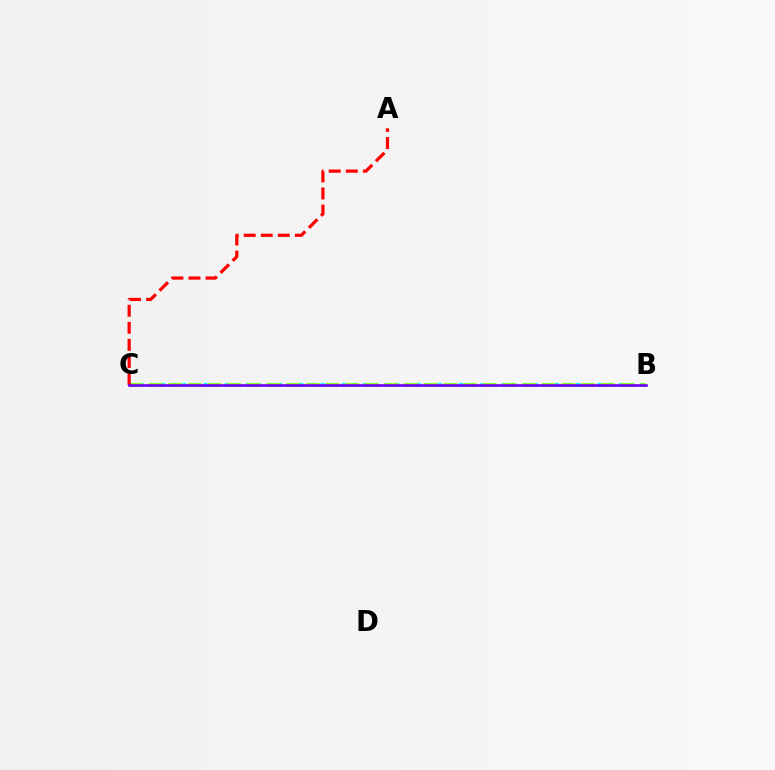{('B', 'C'): [{'color': '#00fff6', 'line_style': 'dotted', 'thickness': 2.89}, {'color': '#84ff00', 'line_style': 'dashed', 'thickness': 2.67}, {'color': '#7200ff', 'line_style': 'solid', 'thickness': 1.91}], ('A', 'C'): [{'color': '#ff0000', 'line_style': 'dashed', 'thickness': 2.32}]}